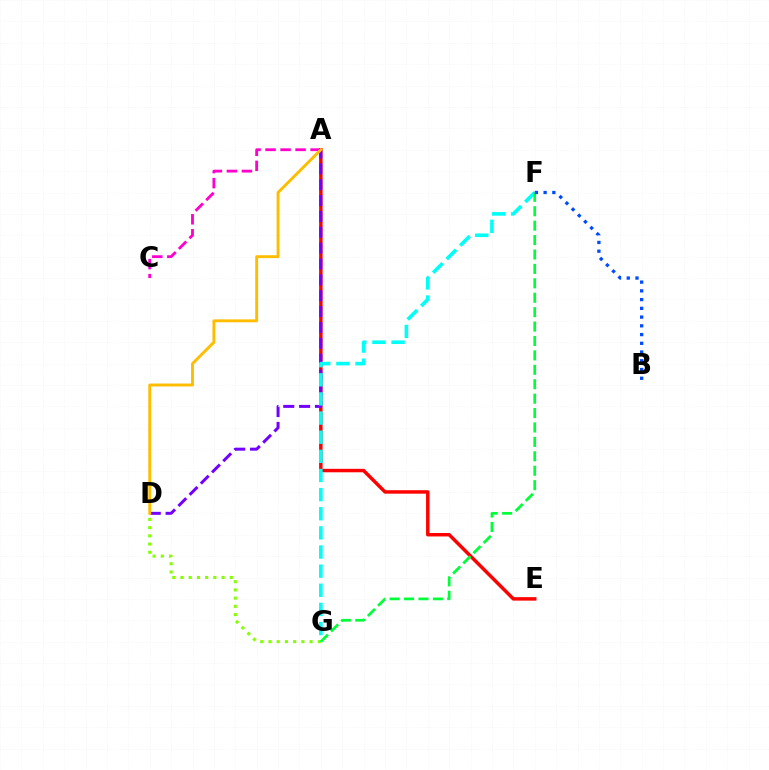{('A', 'C'): [{'color': '#ff00cf', 'line_style': 'dashed', 'thickness': 2.04}], ('D', 'G'): [{'color': '#84ff00', 'line_style': 'dotted', 'thickness': 2.23}], ('A', 'E'): [{'color': '#ff0000', 'line_style': 'solid', 'thickness': 2.49}], ('A', 'D'): [{'color': '#7200ff', 'line_style': 'dashed', 'thickness': 2.15}, {'color': '#ffbd00', 'line_style': 'solid', 'thickness': 2.08}], ('F', 'G'): [{'color': '#00fff6', 'line_style': 'dashed', 'thickness': 2.6}, {'color': '#00ff39', 'line_style': 'dashed', 'thickness': 1.96}], ('B', 'F'): [{'color': '#004bff', 'line_style': 'dotted', 'thickness': 2.37}]}